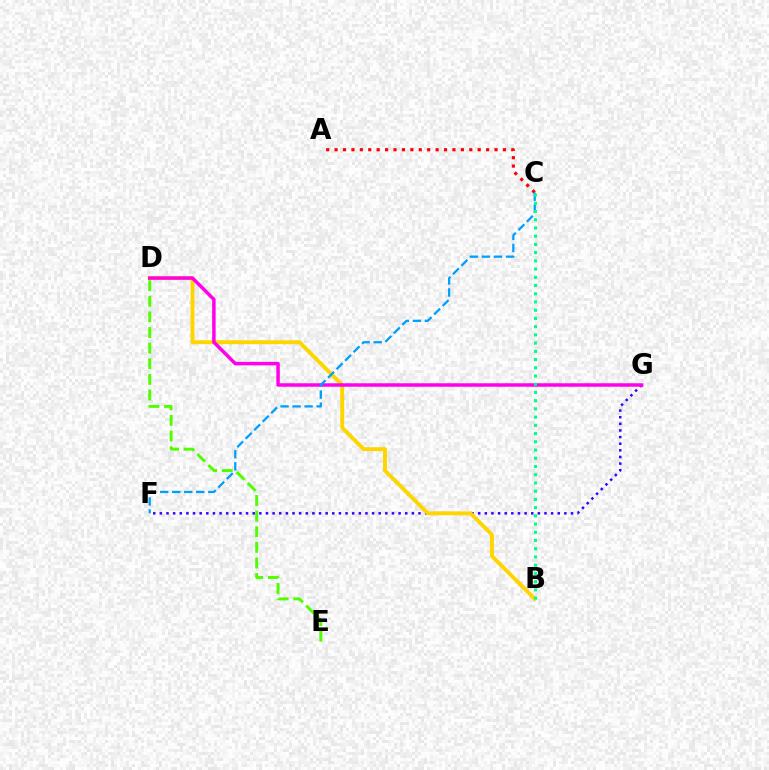{('A', 'C'): [{'color': '#ff0000', 'line_style': 'dotted', 'thickness': 2.29}], ('F', 'G'): [{'color': '#3700ff', 'line_style': 'dotted', 'thickness': 1.8}], ('B', 'D'): [{'color': '#ffd500', 'line_style': 'solid', 'thickness': 2.82}], ('D', 'G'): [{'color': '#ff00ed', 'line_style': 'solid', 'thickness': 2.51}], ('C', 'F'): [{'color': '#009eff', 'line_style': 'dashed', 'thickness': 1.63}], ('B', 'C'): [{'color': '#00ff86', 'line_style': 'dotted', 'thickness': 2.23}], ('D', 'E'): [{'color': '#4fff00', 'line_style': 'dashed', 'thickness': 2.12}]}